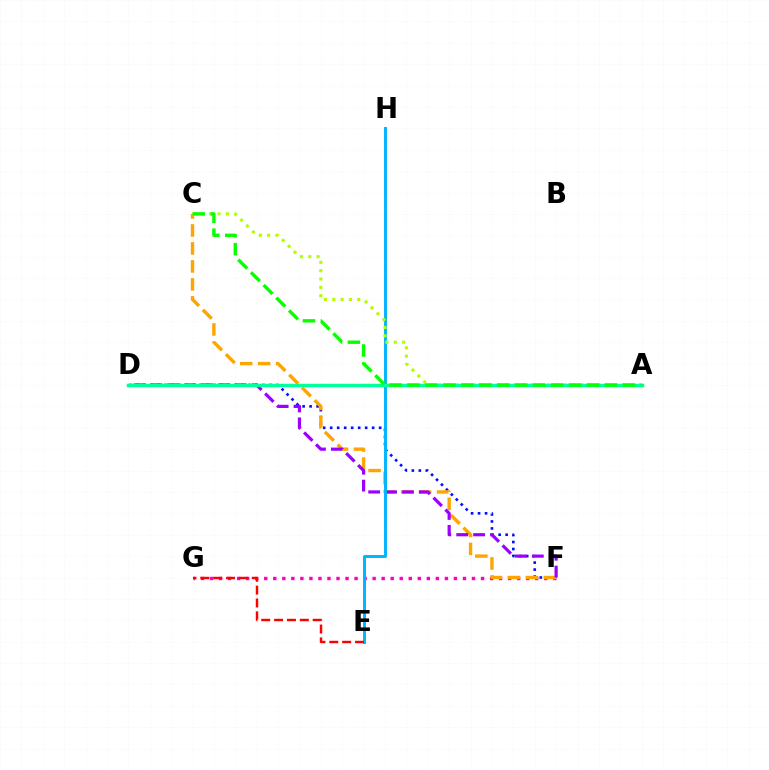{('D', 'F'): [{'color': '#0010ff', 'line_style': 'dotted', 'thickness': 1.9}, {'color': '#9b00ff', 'line_style': 'dashed', 'thickness': 2.3}], ('F', 'G'): [{'color': '#ff00bd', 'line_style': 'dotted', 'thickness': 2.45}], ('C', 'F'): [{'color': '#ffa500', 'line_style': 'dashed', 'thickness': 2.44}], ('E', 'H'): [{'color': '#00b5ff', 'line_style': 'solid', 'thickness': 2.11}], ('A', 'C'): [{'color': '#b3ff00', 'line_style': 'dotted', 'thickness': 2.27}, {'color': '#08ff00', 'line_style': 'dashed', 'thickness': 2.44}], ('E', 'G'): [{'color': '#ff0000', 'line_style': 'dashed', 'thickness': 1.75}], ('A', 'D'): [{'color': '#00ff9d', 'line_style': 'solid', 'thickness': 2.51}]}